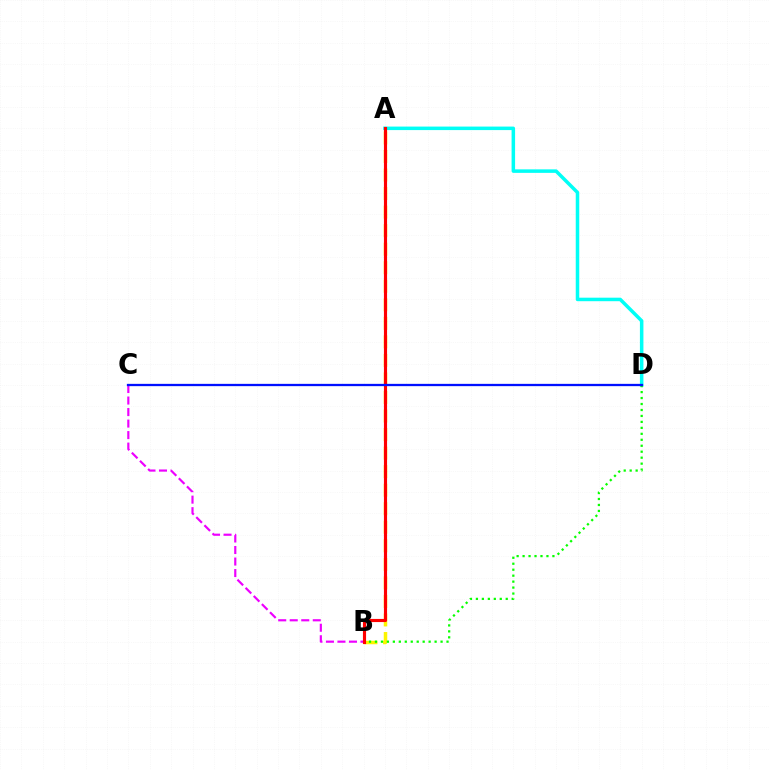{('A', 'D'): [{'color': '#00fff6', 'line_style': 'solid', 'thickness': 2.53}], ('A', 'B'): [{'color': '#fcf500', 'line_style': 'dashed', 'thickness': 2.52}, {'color': '#ff0000', 'line_style': 'solid', 'thickness': 2.26}], ('B', 'C'): [{'color': '#ee00ff', 'line_style': 'dashed', 'thickness': 1.56}], ('B', 'D'): [{'color': '#08ff00', 'line_style': 'dotted', 'thickness': 1.62}], ('C', 'D'): [{'color': '#0010ff', 'line_style': 'solid', 'thickness': 1.65}]}